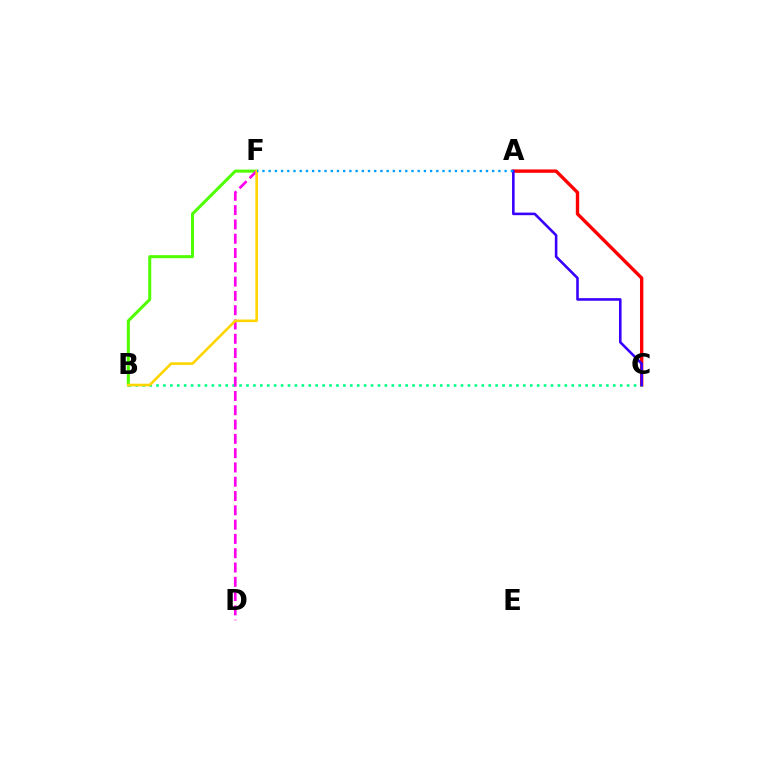{('A', 'C'): [{'color': '#ff0000', 'line_style': 'solid', 'thickness': 2.42}, {'color': '#3700ff', 'line_style': 'solid', 'thickness': 1.86}], ('B', 'C'): [{'color': '#00ff86', 'line_style': 'dotted', 'thickness': 1.88}], ('B', 'F'): [{'color': '#4fff00', 'line_style': 'solid', 'thickness': 2.18}, {'color': '#ffd500', 'line_style': 'solid', 'thickness': 1.89}], ('D', 'F'): [{'color': '#ff00ed', 'line_style': 'dashed', 'thickness': 1.94}], ('A', 'F'): [{'color': '#009eff', 'line_style': 'dotted', 'thickness': 1.69}]}